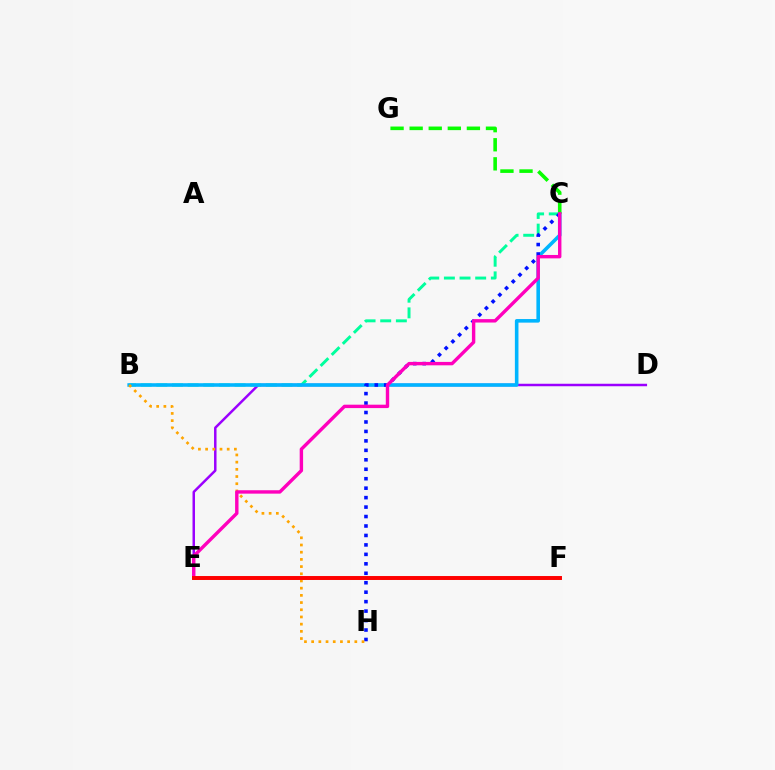{('D', 'E'): [{'color': '#9b00ff', 'line_style': 'solid', 'thickness': 1.79}], ('B', 'C'): [{'color': '#00ff9d', 'line_style': 'dashed', 'thickness': 2.13}, {'color': '#00b5ff', 'line_style': 'solid', 'thickness': 2.58}], ('C', 'H'): [{'color': '#0010ff', 'line_style': 'dotted', 'thickness': 2.57}], ('B', 'H'): [{'color': '#ffa500', 'line_style': 'dotted', 'thickness': 1.95}], ('E', 'F'): [{'color': '#b3ff00', 'line_style': 'dashed', 'thickness': 2.12}, {'color': '#ff0000', 'line_style': 'solid', 'thickness': 2.84}], ('C', 'G'): [{'color': '#08ff00', 'line_style': 'dashed', 'thickness': 2.59}], ('C', 'E'): [{'color': '#ff00bd', 'line_style': 'solid', 'thickness': 2.45}]}